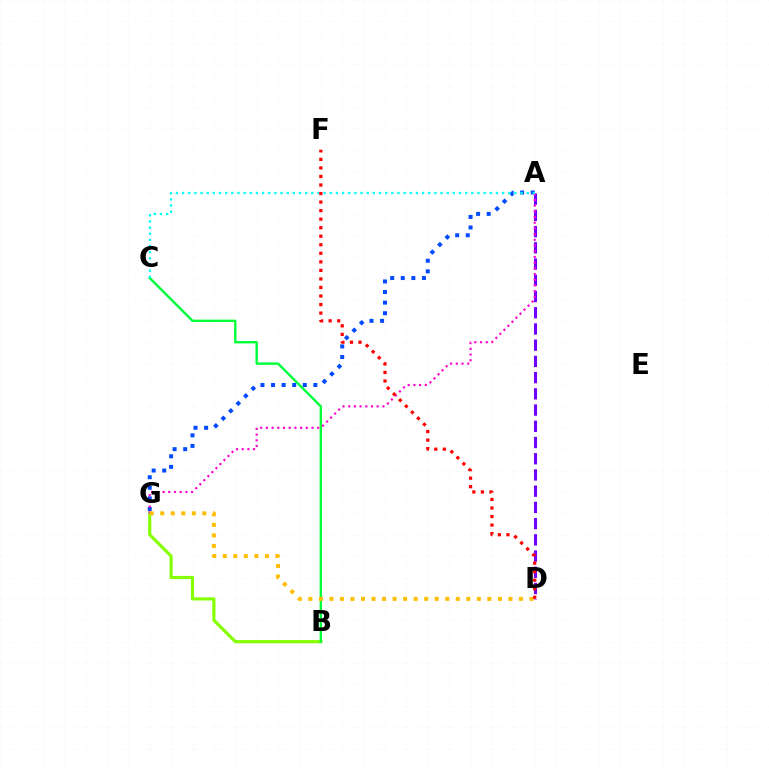{('B', 'G'): [{'color': '#84ff00', 'line_style': 'solid', 'thickness': 2.27}], ('B', 'C'): [{'color': '#00ff39', 'line_style': 'solid', 'thickness': 1.72}], ('A', 'D'): [{'color': '#7200ff', 'line_style': 'dashed', 'thickness': 2.2}], ('A', 'G'): [{'color': '#004bff', 'line_style': 'dotted', 'thickness': 2.87}, {'color': '#ff00cf', 'line_style': 'dotted', 'thickness': 1.55}], ('D', 'G'): [{'color': '#ffbd00', 'line_style': 'dotted', 'thickness': 2.86}], ('A', 'C'): [{'color': '#00fff6', 'line_style': 'dotted', 'thickness': 1.67}], ('D', 'F'): [{'color': '#ff0000', 'line_style': 'dotted', 'thickness': 2.32}]}